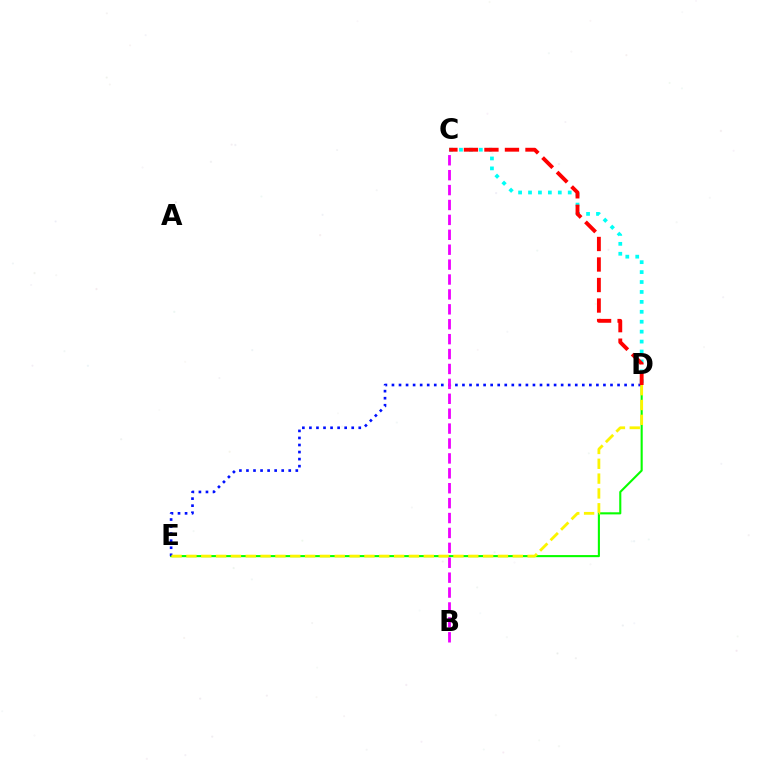{('D', 'E'): [{'color': '#08ff00', 'line_style': 'solid', 'thickness': 1.51}, {'color': '#0010ff', 'line_style': 'dotted', 'thickness': 1.92}, {'color': '#fcf500', 'line_style': 'dashed', 'thickness': 2.02}], ('C', 'D'): [{'color': '#00fff6', 'line_style': 'dotted', 'thickness': 2.7}, {'color': '#ff0000', 'line_style': 'dashed', 'thickness': 2.79}], ('B', 'C'): [{'color': '#ee00ff', 'line_style': 'dashed', 'thickness': 2.03}]}